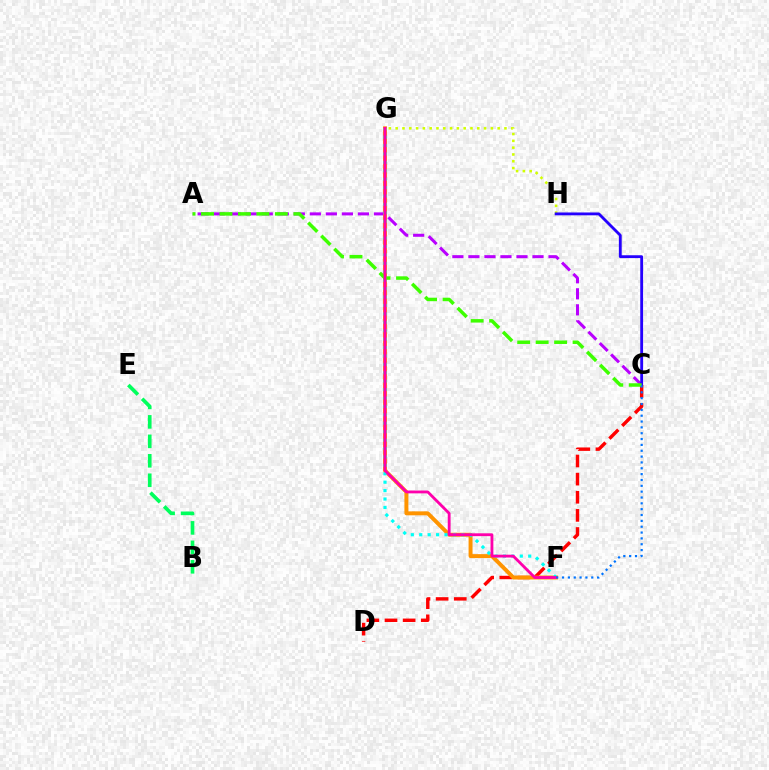{('G', 'H'): [{'color': '#d1ff00', 'line_style': 'dotted', 'thickness': 1.85}], ('B', 'E'): [{'color': '#00ff5c', 'line_style': 'dashed', 'thickness': 2.64}], ('C', 'D'): [{'color': '#ff0000', 'line_style': 'dashed', 'thickness': 2.46}], ('A', 'C'): [{'color': '#b900ff', 'line_style': 'dashed', 'thickness': 2.18}, {'color': '#3dff00', 'line_style': 'dashed', 'thickness': 2.51}], ('F', 'G'): [{'color': '#ff9400', 'line_style': 'solid', 'thickness': 2.85}, {'color': '#00fff6', 'line_style': 'dotted', 'thickness': 2.29}, {'color': '#ff00ac', 'line_style': 'solid', 'thickness': 2.04}], ('C', 'H'): [{'color': '#2500ff', 'line_style': 'solid', 'thickness': 2.04}], ('C', 'F'): [{'color': '#0074ff', 'line_style': 'dotted', 'thickness': 1.59}]}